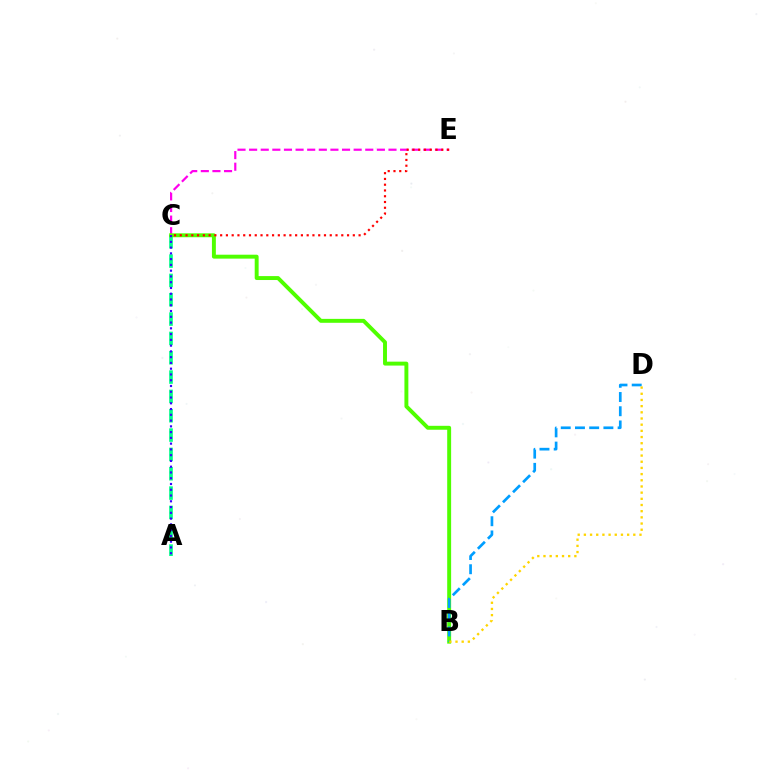{('A', 'C'): [{'color': '#00ff86', 'line_style': 'dashed', 'thickness': 2.63}, {'color': '#3700ff', 'line_style': 'dotted', 'thickness': 1.57}], ('C', 'E'): [{'color': '#ff00ed', 'line_style': 'dashed', 'thickness': 1.58}, {'color': '#ff0000', 'line_style': 'dotted', 'thickness': 1.57}], ('B', 'C'): [{'color': '#4fff00', 'line_style': 'solid', 'thickness': 2.83}], ('B', 'D'): [{'color': '#009eff', 'line_style': 'dashed', 'thickness': 1.93}, {'color': '#ffd500', 'line_style': 'dotted', 'thickness': 1.68}]}